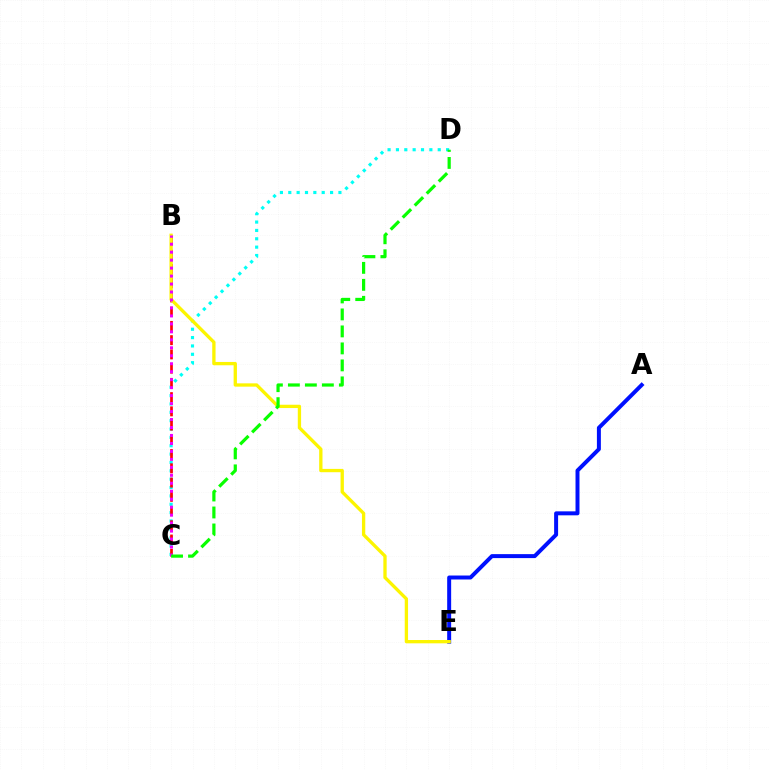{('A', 'E'): [{'color': '#0010ff', 'line_style': 'solid', 'thickness': 2.86}], ('C', 'D'): [{'color': '#00fff6', 'line_style': 'dotted', 'thickness': 2.27}, {'color': '#08ff00', 'line_style': 'dashed', 'thickness': 2.31}], ('B', 'C'): [{'color': '#ff0000', 'line_style': 'dashed', 'thickness': 1.93}, {'color': '#ee00ff', 'line_style': 'dotted', 'thickness': 2.17}], ('B', 'E'): [{'color': '#fcf500', 'line_style': 'solid', 'thickness': 2.38}]}